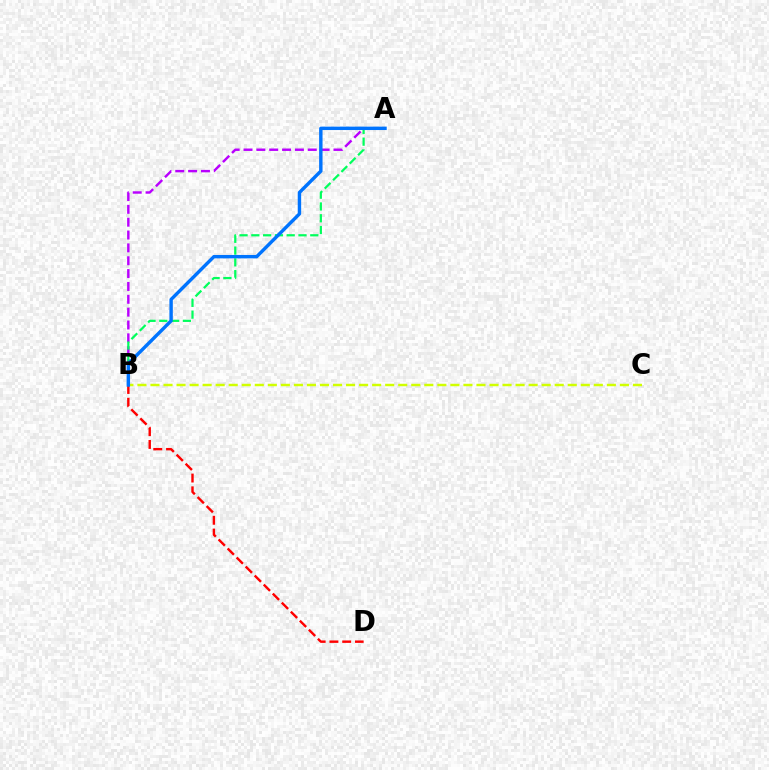{('A', 'B'): [{'color': '#b900ff', 'line_style': 'dashed', 'thickness': 1.75}, {'color': '#00ff5c', 'line_style': 'dashed', 'thickness': 1.6}, {'color': '#0074ff', 'line_style': 'solid', 'thickness': 2.46}], ('B', 'C'): [{'color': '#d1ff00', 'line_style': 'dashed', 'thickness': 1.77}], ('B', 'D'): [{'color': '#ff0000', 'line_style': 'dashed', 'thickness': 1.73}]}